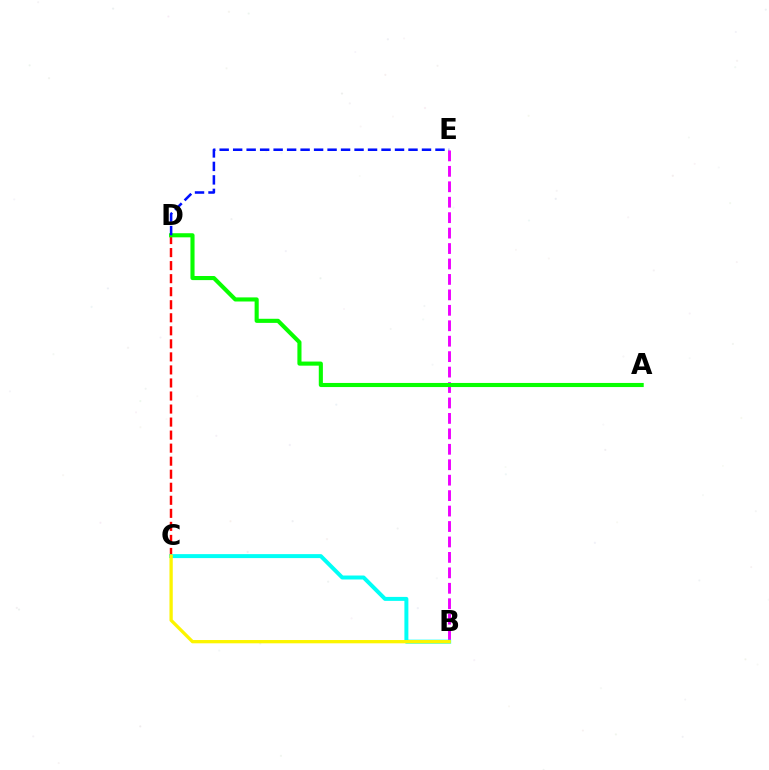{('C', 'D'): [{'color': '#ff0000', 'line_style': 'dashed', 'thickness': 1.77}], ('B', 'E'): [{'color': '#ee00ff', 'line_style': 'dashed', 'thickness': 2.1}], ('B', 'C'): [{'color': '#00fff6', 'line_style': 'solid', 'thickness': 2.86}, {'color': '#fcf500', 'line_style': 'solid', 'thickness': 2.37}], ('A', 'D'): [{'color': '#08ff00', 'line_style': 'solid', 'thickness': 2.95}], ('D', 'E'): [{'color': '#0010ff', 'line_style': 'dashed', 'thickness': 1.83}]}